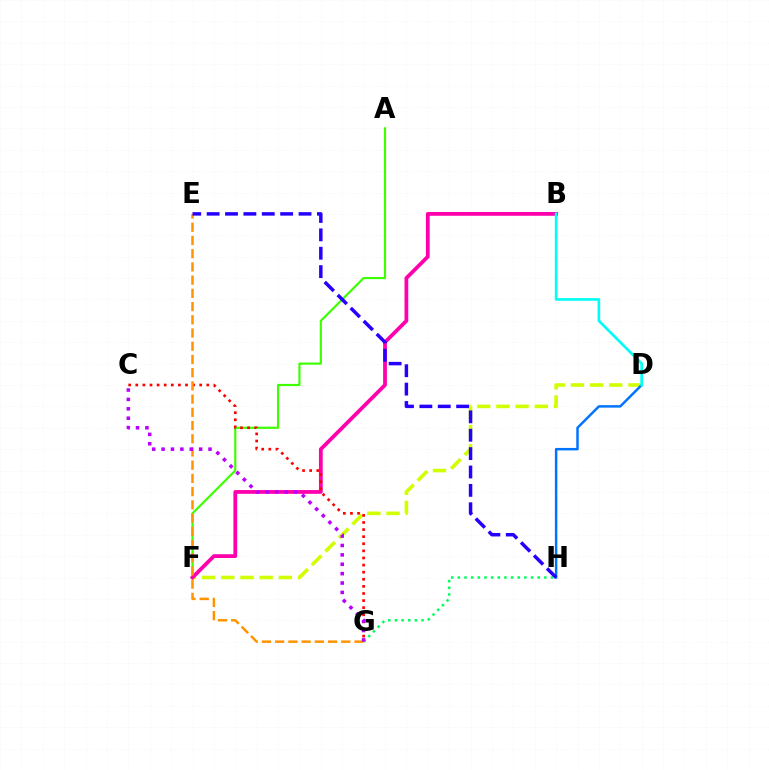{('D', 'F'): [{'color': '#d1ff00', 'line_style': 'dashed', 'thickness': 2.61}], ('A', 'F'): [{'color': '#3dff00', 'line_style': 'solid', 'thickness': 1.57}], ('D', 'H'): [{'color': '#0074ff', 'line_style': 'solid', 'thickness': 1.78}], ('G', 'H'): [{'color': '#00ff5c', 'line_style': 'dotted', 'thickness': 1.81}], ('B', 'F'): [{'color': '#ff00ac', 'line_style': 'solid', 'thickness': 2.71}], ('C', 'G'): [{'color': '#ff0000', 'line_style': 'dotted', 'thickness': 1.93}, {'color': '#b900ff', 'line_style': 'dotted', 'thickness': 2.55}], ('E', 'G'): [{'color': '#ff9400', 'line_style': 'dashed', 'thickness': 1.8}], ('B', 'D'): [{'color': '#00fff6', 'line_style': 'solid', 'thickness': 1.92}], ('E', 'H'): [{'color': '#2500ff', 'line_style': 'dashed', 'thickness': 2.5}]}